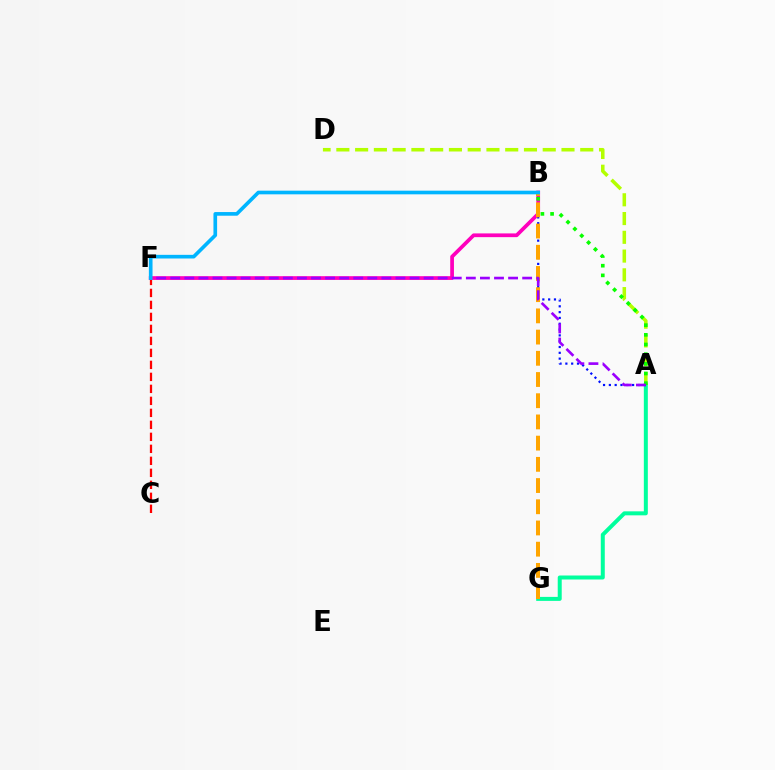{('A', 'G'): [{'color': '#00ff9d', 'line_style': 'solid', 'thickness': 2.87}], ('A', 'B'): [{'color': '#0010ff', 'line_style': 'dotted', 'thickness': 1.58}, {'color': '#08ff00', 'line_style': 'dotted', 'thickness': 2.63}], ('C', 'F'): [{'color': '#ff0000', 'line_style': 'dashed', 'thickness': 1.63}], ('B', 'F'): [{'color': '#ff00bd', 'line_style': 'solid', 'thickness': 2.69}, {'color': '#00b5ff', 'line_style': 'solid', 'thickness': 2.63}], ('A', 'D'): [{'color': '#b3ff00', 'line_style': 'dashed', 'thickness': 2.55}], ('B', 'G'): [{'color': '#ffa500', 'line_style': 'dashed', 'thickness': 2.88}], ('A', 'F'): [{'color': '#9b00ff', 'line_style': 'dashed', 'thickness': 1.91}]}